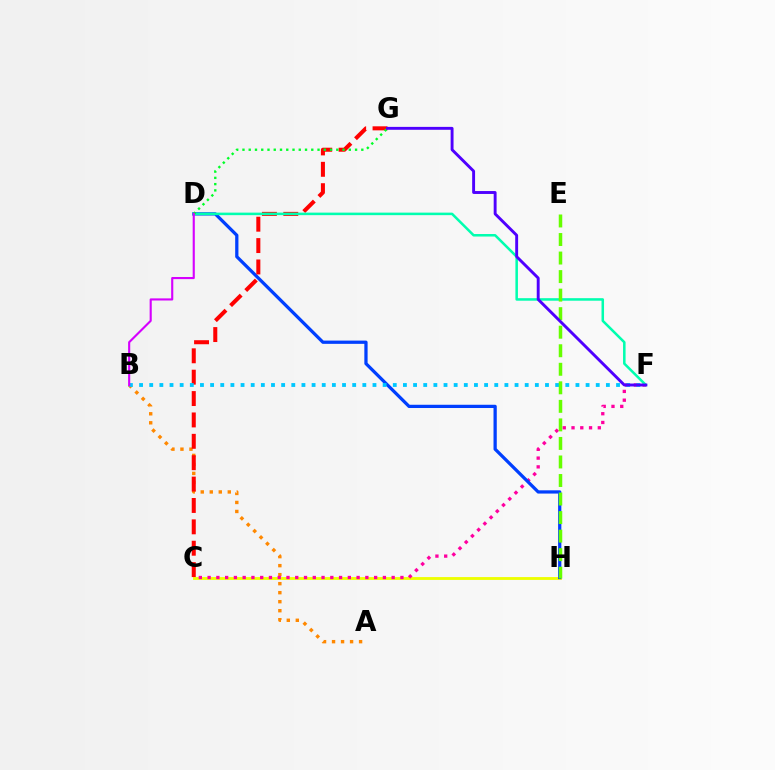{('C', 'H'): [{'color': '#eeff00', 'line_style': 'solid', 'thickness': 2.05}], ('A', 'B'): [{'color': '#ff8800', 'line_style': 'dotted', 'thickness': 2.45}], ('C', 'F'): [{'color': '#ff00a0', 'line_style': 'dotted', 'thickness': 2.38}], ('D', 'H'): [{'color': '#003fff', 'line_style': 'solid', 'thickness': 2.34}], ('C', 'G'): [{'color': '#ff0000', 'line_style': 'dashed', 'thickness': 2.9}], ('B', 'F'): [{'color': '#00c7ff', 'line_style': 'dotted', 'thickness': 2.76}], ('D', 'F'): [{'color': '#00ffaf', 'line_style': 'solid', 'thickness': 1.82}], ('E', 'H'): [{'color': '#66ff00', 'line_style': 'dashed', 'thickness': 2.52}], ('D', 'G'): [{'color': '#00ff27', 'line_style': 'dotted', 'thickness': 1.7}], ('F', 'G'): [{'color': '#4f00ff', 'line_style': 'solid', 'thickness': 2.09}], ('B', 'D'): [{'color': '#d600ff', 'line_style': 'solid', 'thickness': 1.53}]}